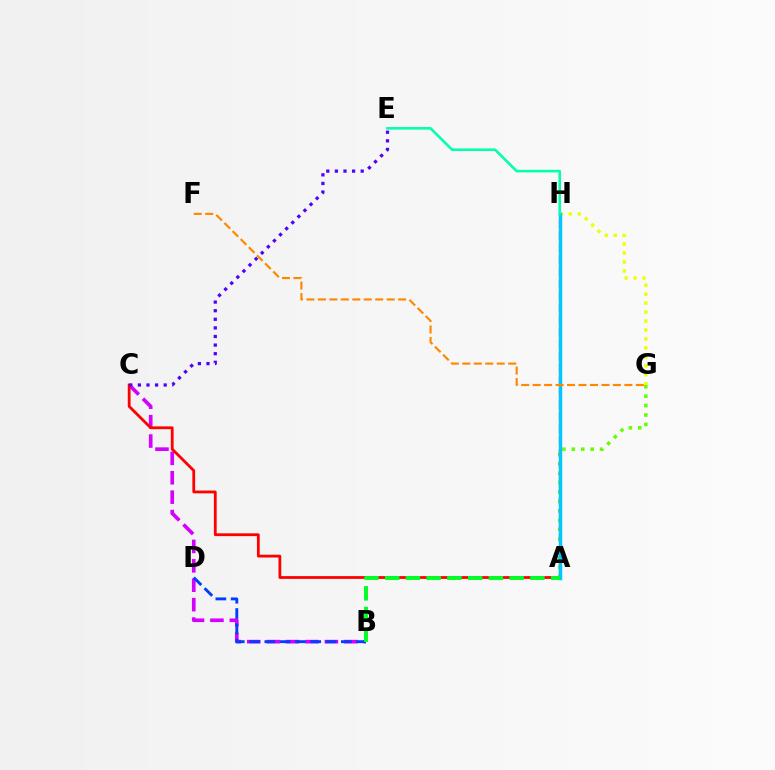{('B', 'C'): [{'color': '#d600ff', 'line_style': 'dashed', 'thickness': 2.64}], ('B', 'D'): [{'color': '#003fff', 'line_style': 'dashed', 'thickness': 2.08}], ('A', 'C'): [{'color': '#ff0000', 'line_style': 'solid', 'thickness': 2.01}], ('A', 'G'): [{'color': '#66ff00', 'line_style': 'dotted', 'thickness': 2.56}], ('A', 'H'): [{'color': '#ff00a0', 'line_style': 'dashed', 'thickness': 1.64}, {'color': '#00c7ff', 'line_style': 'solid', 'thickness': 2.49}], ('C', 'E'): [{'color': '#4f00ff', 'line_style': 'dotted', 'thickness': 2.34}], ('G', 'H'): [{'color': '#eeff00', 'line_style': 'dotted', 'thickness': 2.43}], ('F', 'G'): [{'color': '#ff8800', 'line_style': 'dashed', 'thickness': 1.56}], ('A', 'B'): [{'color': '#00ff27', 'line_style': 'dashed', 'thickness': 2.82}], ('E', 'H'): [{'color': '#00ffaf', 'line_style': 'solid', 'thickness': 1.86}]}